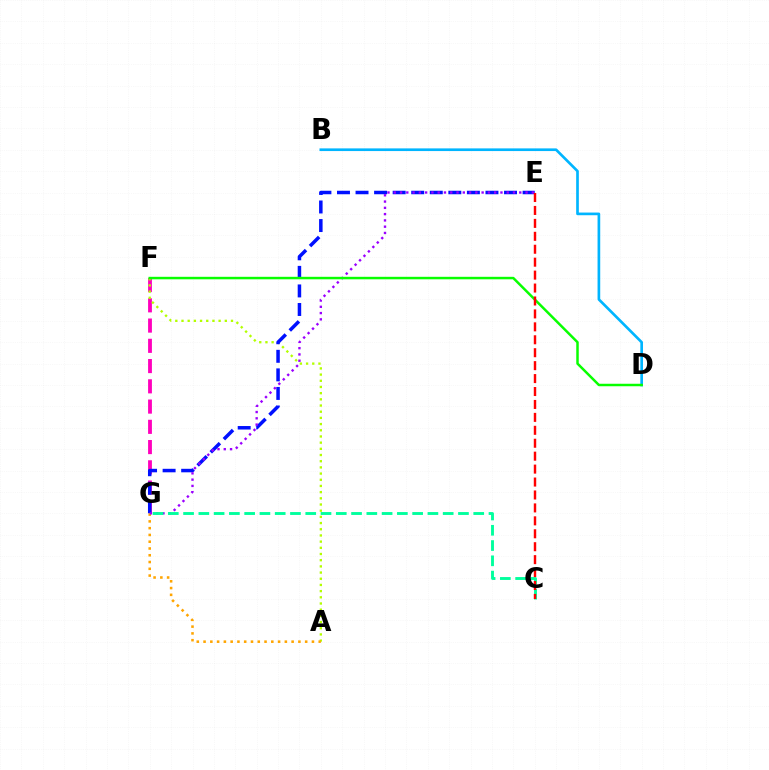{('F', 'G'): [{'color': '#ff00bd', 'line_style': 'dashed', 'thickness': 2.75}], ('A', 'F'): [{'color': '#b3ff00', 'line_style': 'dotted', 'thickness': 1.68}], ('E', 'G'): [{'color': '#0010ff', 'line_style': 'dashed', 'thickness': 2.52}, {'color': '#9b00ff', 'line_style': 'dotted', 'thickness': 1.71}], ('A', 'G'): [{'color': '#ffa500', 'line_style': 'dotted', 'thickness': 1.84}], ('B', 'D'): [{'color': '#00b5ff', 'line_style': 'solid', 'thickness': 1.92}], ('D', 'F'): [{'color': '#08ff00', 'line_style': 'solid', 'thickness': 1.79}], ('C', 'G'): [{'color': '#00ff9d', 'line_style': 'dashed', 'thickness': 2.07}], ('C', 'E'): [{'color': '#ff0000', 'line_style': 'dashed', 'thickness': 1.76}]}